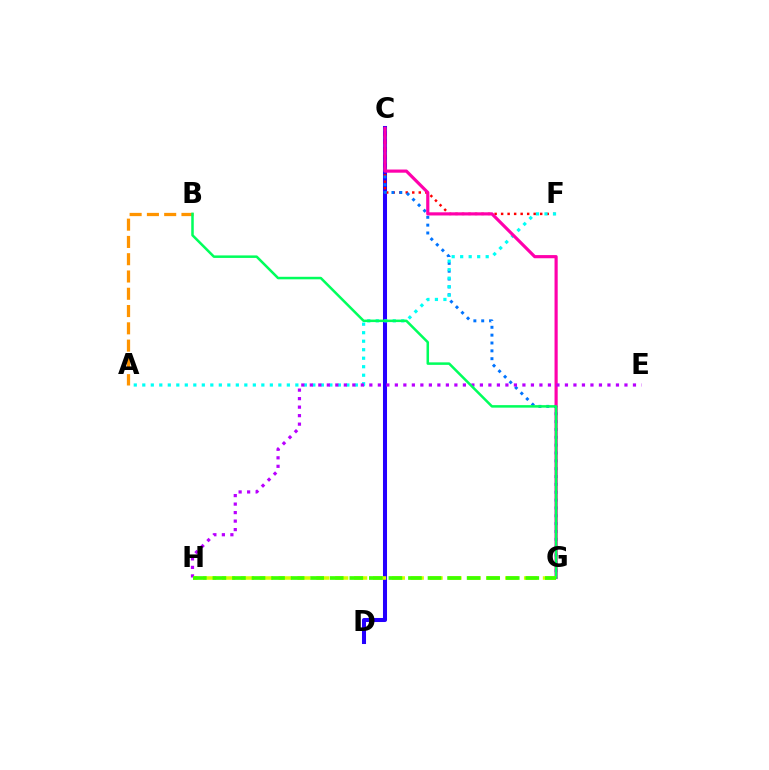{('C', 'D'): [{'color': '#2500ff', 'line_style': 'solid', 'thickness': 2.91}], ('C', 'F'): [{'color': '#ff0000', 'line_style': 'dotted', 'thickness': 1.77}], ('C', 'G'): [{'color': '#0074ff', 'line_style': 'dotted', 'thickness': 2.13}, {'color': '#ff00ac', 'line_style': 'solid', 'thickness': 2.28}], ('A', 'F'): [{'color': '#00fff6', 'line_style': 'dotted', 'thickness': 2.31}], ('A', 'B'): [{'color': '#ff9400', 'line_style': 'dashed', 'thickness': 2.35}], ('E', 'H'): [{'color': '#b900ff', 'line_style': 'dotted', 'thickness': 2.31}], ('B', 'G'): [{'color': '#00ff5c', 'line_style': 'solid', 'thickness': 1.81}], ('G', 'H'): [{'color': '#d1ff00', 'line_style': 'dashed', 'thickness': 2.56}, {'color': '#3dff00', 'line_style': 'dashed', 'thickness': 2.66}]}